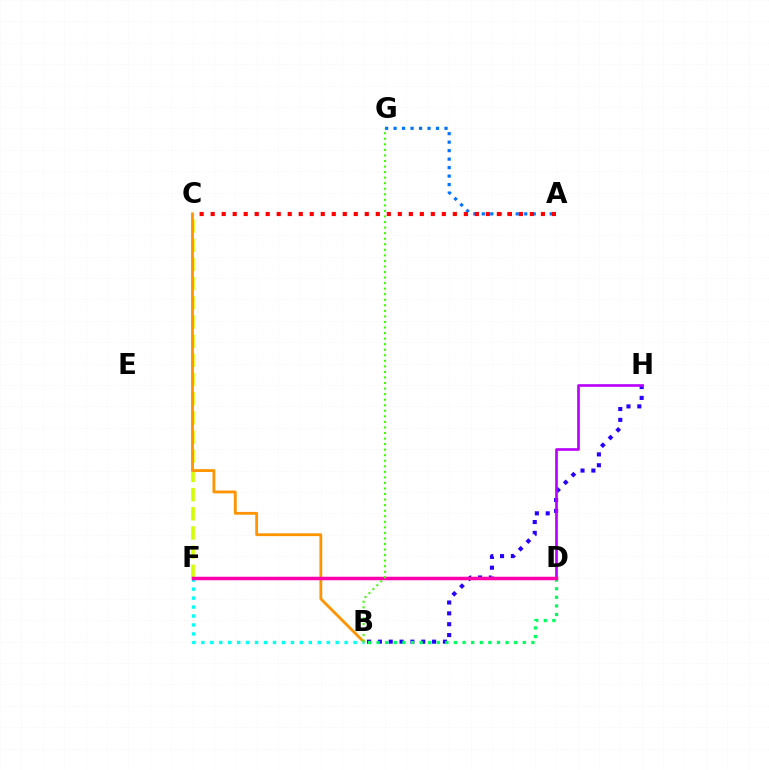{('C', 'F'): [{'color': '#d1ff00', 'line_style': 'dashed', 'thickness': 2.61}], ('B', 'C'): [{'color': '#ff9400', 'line_style': 'solid', 'thickness': 2.03}], ('A', 'G'): [{'color': '#0074ff', 'line_style': 'dotted', 'thickness': 2.31}], ('B', 'H'): [{'color': '#2500ff', 'line_style': 'dotted', 'thickness': 2.95}], ('B', 'D'): [{'color': '#00ff5c', 'line_style': 'dotted', 'thickness': 2.34}], ('B', 'F'): [{'color': '#00fff6', 'line_style': 'dotted', 'thickness': 2.43}], ('D', 'H'): [{'color': '#b900ff', 'line_style': 'solid', 'thickness': 1.91}], ('D', 'F'): [{'color': '#ff00ac', 'line_style': 'solid', 'thickness': 2.52}], ('A', 'C'): [{'color': '#ff0000', 'line_style': 'dotted', 'thickness': 2.99}], ('B', 'G'): [{'color': '#3dff00', 'line_style': 'dotted', 'thickness': 1.51}]}